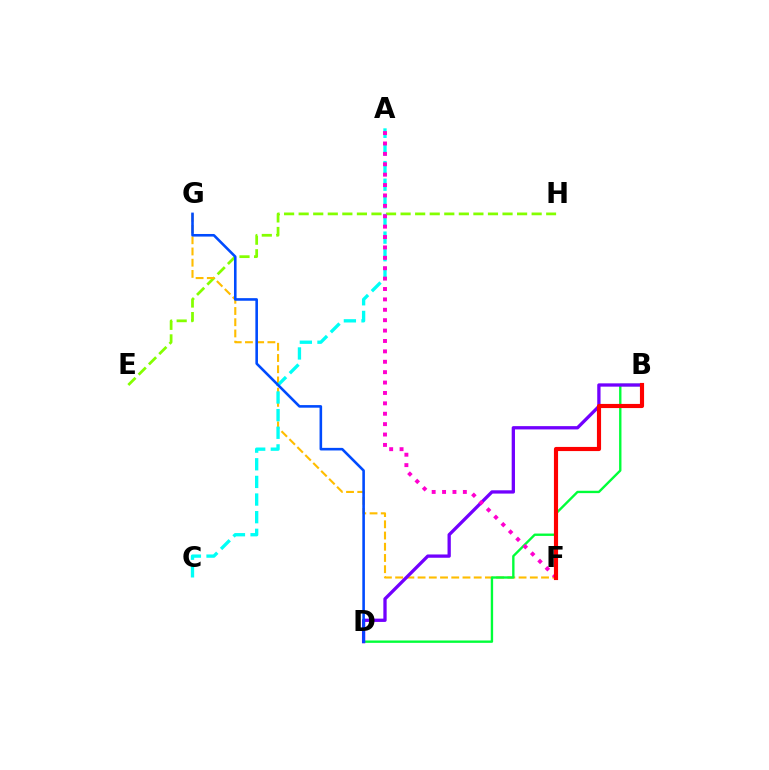{('E', 'H'): [{'color': '#84ff00', 'line_style': 'dashed', 'thickness': 1.98}], ('F', 'G'): [{'color': '#ffbd00', 'line_style': 'dashed', 'thickness': 1.52}], ('B', 'D'): [{'color': '#00ff39', 'line_style': 'solid', 'thickness': 1.71}, {'color': '#7200ff', 'line_style': 'solid', 'thickness': 2.37}], ('A', 'C'): [{'color': '#00fff6', 'line_style': 'dashed', 'thickness': 2.4}], ('D', 'G'): [{'color': '#004bff', 'line_style': 'solid', 'thickness': 1.87}], ('A', 'F'): [{'color': '#ff00cf', 'line_style': 'dotted', 'thickness': 2.82}], ('B', 'F'): [{'color': '#ff0000', 'line_style': 'solid', 'thickness': 2.98}]}